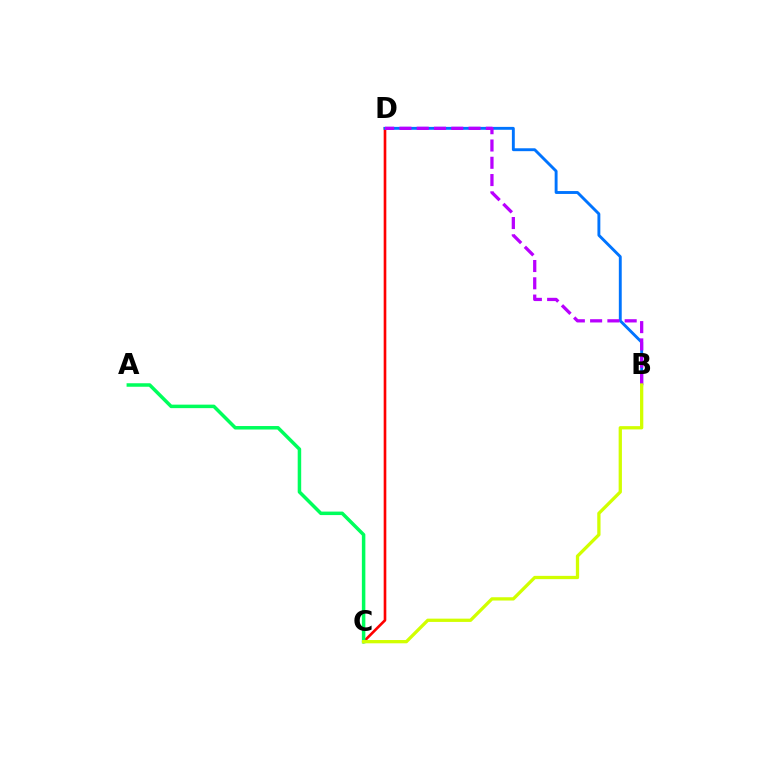{('C', 'D'): [{'color': '#ff0000', 'line_style': 'solid', 'thickness': 1.9}], ('B', 'D'): [{'color': '#0074ff', 'line_style': 'solid', 'thickness': 2.08}, {'color': '#b900ff', 'line_style': 'dashed', 'thickness': 2.35}], ('A', 'C'): [{'color': '#00ff5c', 'line_style': 'solid', 'thickness': 2.52}], ('B', 'C'): [{'color': '#d1ff00', 'line_style': 'solid', 'thickness': 2.36}]}